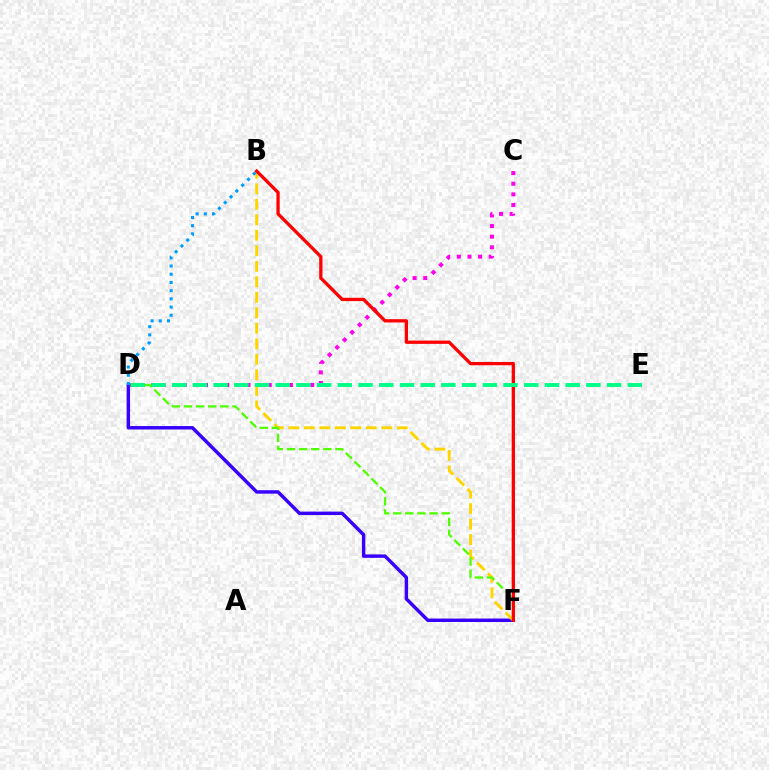{('D', 'F'): [{'color': '#3700ff', 'line_style': 'solid', 'thickness': 2.47}, {'color': '#4fff00', 'line_style': 'dashed', 'thickness': 1.65}], ('C', 'D'): [{'color': '#ff00ed', 'line_style': 'dotted', 'thickness': 2.88}], ('B', 'F'): [{'color': '#ffd500', 'line_style': 'dashed', 'thickness': 2.11}, {'color': '#ff0000', 'line_style': 'solid', 'thickness': 2.37}], ('B', 'D'): [{'color': '#009eff', 'line_style': 'dotted', 'thickness': 2.23}], ('D', 'E'): [{'color': '#00ff86', 'line_style': 'dashed', 'thickness': 2.81}]}